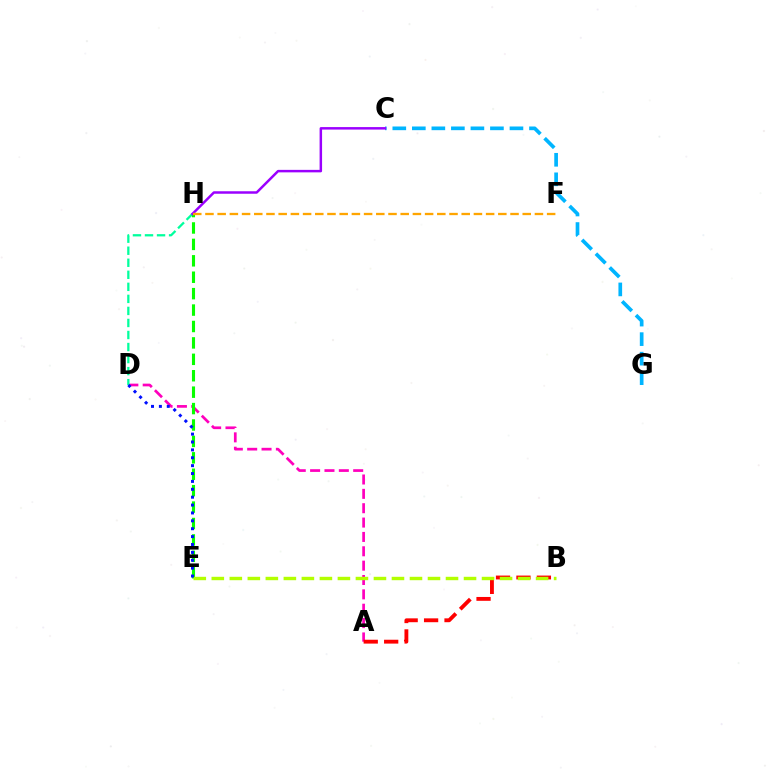{('A', 'D'): [{'color': '#ff00bd', 'line_style': 'dashed', 'thickness': 1.95}], ('C', 'G'): [{'color': '#00b5ff', 'line_style': 'dashed', 'thickness': 2.65}], ('D', 'H'): [{'color': '#00ff9d', 'line_style': 'dashed', 'thickness': 1.64}], ('E', 'H'): [{'color': '#08ff00', 'line_style': 'dashed', 'thickness': 2.23}], ('C', 'H'): [{'color': '#9b00ff', 'line_style': 'solid', 'thickness': 1.79}], ('A', 'B'): [{'color': '#ff0000', 'line_style': 'dashed', 'thickness': 2.78}], ('F', 'H'): [{'color': '#ffa500', 'line_style': 'dashed', 'thickness': 1.66}], ('B', 'E'): [{'color': '#b3ff00', 'line_style': 'dashed', 'thickness': 2.45}], ('D', 'E'): [{'color': '#0010ff', 'line_style': 'dotted', 'thickness': 2.14}]}